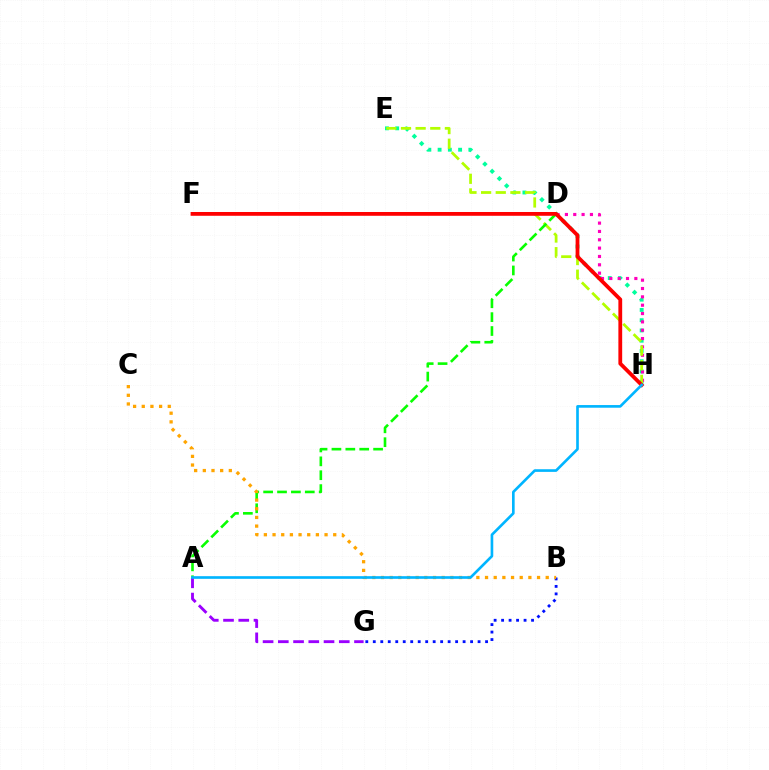{('E', 'H'): [{'color': '#00ff9d', 'line_style': 'dotted', 'thickness': 2.79}, {'color': '#b3ff00', 'line_style': 'dashed', 'thickness': 1.99}], ('B', 'G'): [{'color': '#0010ff', 'line_style': 'dotted', 'thickness': 2.03}], ('A', 'G'): [{'color': '#9b00ff', 'line_style': 'dashed', 'thickness': 2.07}], ('D', 'H'): [{'color': '#ff00bd', 'line_style': 'dotted', 'thickness': 2.27}], ('A', 'D'): [{'color': '#08ff00', 'line_style': 'dashed', 'thickness': 1.89}], ('B', 'C'): [{'color': '#ffa500', 'line_style': 'dotted', 'thickness': 2.36}], ('F', 'H'): [{'color': '#ff0000', 'line_style': 'solid', 'thickness': 2.73}], ('A', 'H'): [{'color': '#00b5ff', 'line_style': 'solid', 'thickness': 1.91}]}